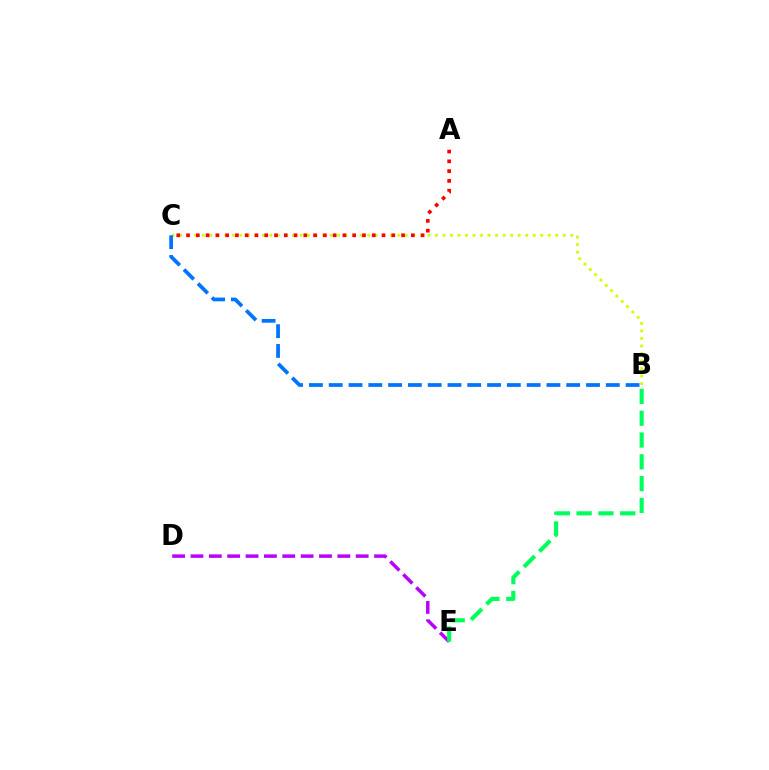{('B', 'C'): [{'color': '#d1ff00', 'line_style': 'dotted', 'thickness': 2.04}, {'color': '#0074ff', 'line_style': 'dashed', 'thickness': 2.69}], ('D', 'E'): [{'color': '#b900ff', 'line_style': 'dashed', 'thickness': 2.49}], ('A', 'C'): [{'color': '#ff0000', 'line_style': 'dotted', 'thickness': 2.66}], ('B', 'E'): [{'color': '#00ff5c', 'line_style': 'dashed', 'thickness': 2.96}]}